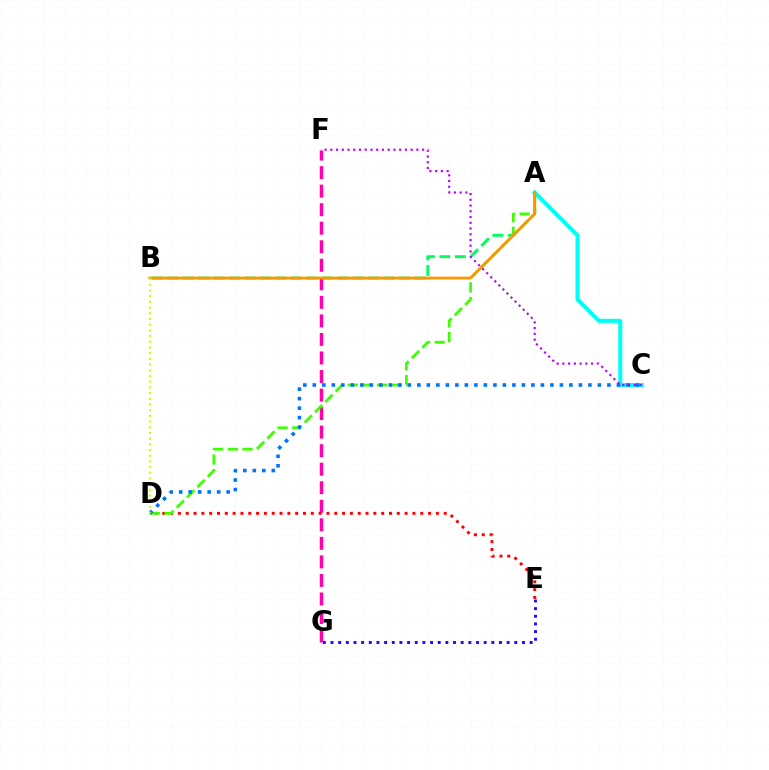{('A', 'C'): [{'color': '#00fff6', 'line_style': 'solid', 'thickness': 2.92}], ('F', 'G'): [{'color': '#ff00ac', 'line_style': 'dashed', 'thickness': 2.52}], ('E', 'G'): [{'color': '#2500ff', 'line_style': 'dotted', 'thickness': 2.08}], ('D', 'E'): [{'color': '#ff0000', 'line_style': 'dotted', 'thickness': 2.12}], ('A', 'D'): [{'color': '#3dff00', 'line_style': 'dashed', 'thickness': 1.99}], ('A', 'B'): [{'color': '#00ff5c', 'line_style': 'dashed', 'thickness': 2.1}, {'color': '#ff9400', 'line_style': 'solid', 'thickness': 2.02}], ('C', 'D'): [{'color': '#0074ff', 'line_style': 'dotted', 'thickness': 2.58}], ('C', 'F'): [{'color': '#b900ff', 'line_style': 'dotted', 'thickness': 1.56}], ('B', 'D'): [{'color': '#d1ff00', 'line_style': 'dotted', 'thickness': 1.55}]}